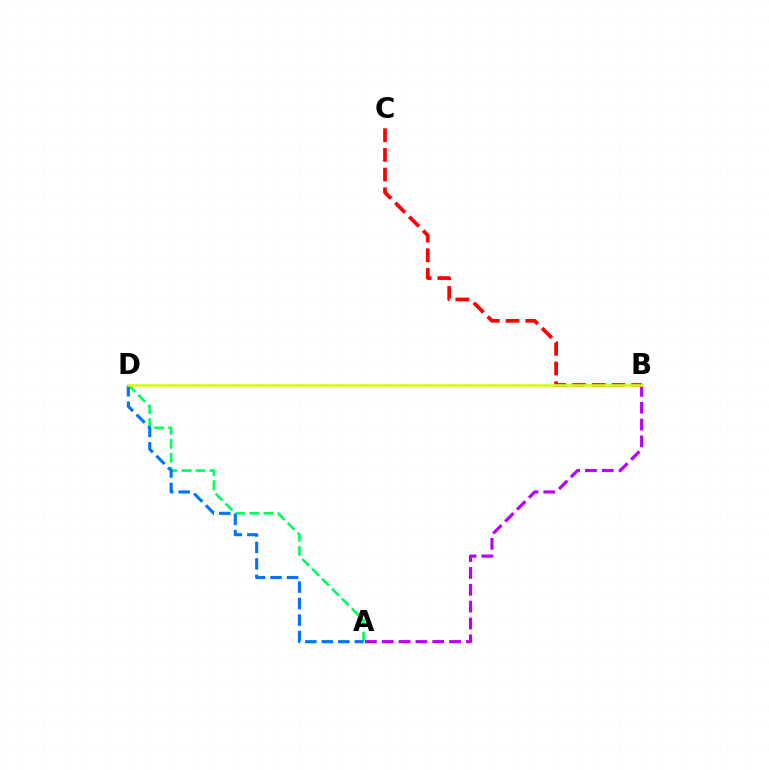{('A', 'D'): [{'color': '#00ff5c', 'line_style': 'dashed', 'thickness': 1.91}, {'color': '#0074ff', 'line_style': 'dashed', 'thickness': 2.24}], ('B', 'C'): [{'color': '#ff0000', 'line_style': 'dashed', 'thickness': 2.67}], ('A', 'B'): [{'color': '#b900ff', 'line_style': 'dashed', 'thickness': 2.29}], ('B', 'D'): [{'color': '#d1ff00', 'line_style': 'solid', 'thickness': 1.88}]}